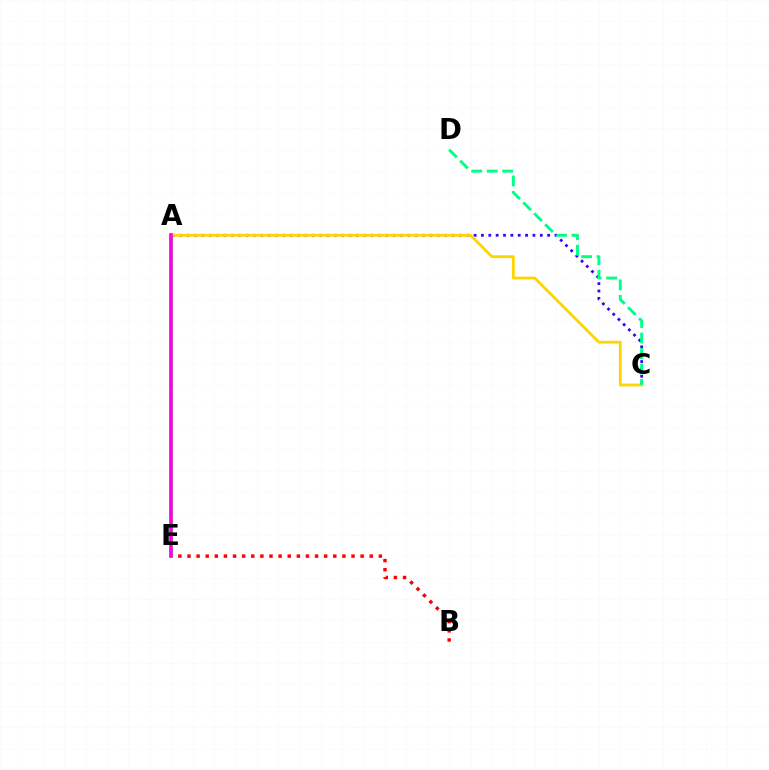{('A', 'C'): [{'color': '#3700ff', 'line_style': 'dotted', 'thickness': 2.0}, {'color': '#ffd500', 'line_style': 'solid', 'thickness': 2.03}], ('A', 'E'): [{'color': '#009eff', 'line_style': 'dashed', 'thickness': 1.93}, {'color': '#4fff00', 'line_style': 'solid', 'thickness': 2.65}, {'color': '#ff00ed', 'line_style': 'solid', 'thickness': 2.53}], ('B', 'E'): [{'color': '#ff0000', 'line_style': 'dotted', 'thickness': 2.48}], ('C', 'D'): [{'color': '#00ff86', 'line_style': 'dashed', 'thickness': 2.1}]}